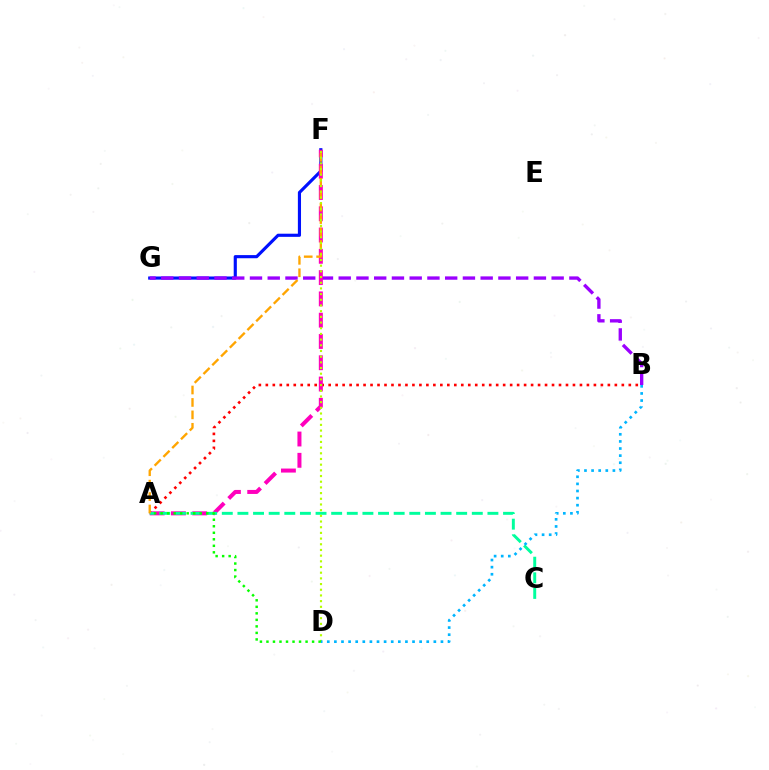{('F', 'G'): [{'color': '#0010ff', 'line_style': 'solid', 'thickness': 2.26}], ('A', 'B'): [{'color': '#ff0000', 'line_style': 'dotted', 'thickness': 1.9}], ('B', 'G'): [{'color': '#9b00ff', 'line_style': 'dashed', 'thickness': 2.41}], ('A', 'F'): [{'color': '#ff00bd', 'line_style': 'dashed', 'thickness': 2.89}, {'color': '#ffa500', 'line_style': 'dashed', 'thickness': 1.69}], ('A', 'C'): [{'color': '#00ff9d', 'line_style': 'dashed', 'thickness': 2.12}], ('D', 'F'): [{'color': '#b3ff00', 'line_style': 'dotted', 'thickness': 1.54}], ('B', 'D'): [{'color': '#00b5ff', 'line_style': 'dotted', 'thickness': 1.93}], ('A', 'D'): [{'color': '#08ff00', 'line_style': 'dotted', 'thickness': 1.77}]}